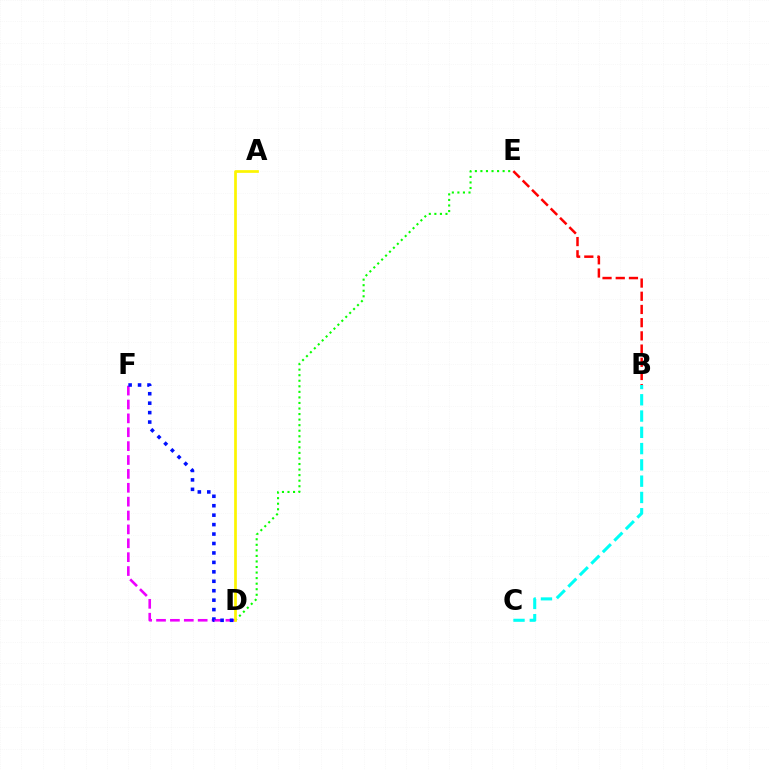{('D', 'F'): [{'color': '#ee00ff', 'line_style': 'dashed', 'thickness': 1.89}, {'color': '#0010ff', 'line_style': 'dotted', 'thickness': 2.57}], ('D', 'E'): [{'color': '#08ff00', 'line_style': 'dotted', 'thickness': 1.51}], ('A', 'D'): [{'color': '#fcf500', 'line_style': 'solid', 'thickness': 1.95}], ('B', 'E'): [{'color': '#ff0000', 'line_style': 'dashed', 'thickness': 1.79}], ('B', 'C'): [{'color': '#00fff6', 'line_style': 'dashed', 'thickness': 2.21}]}